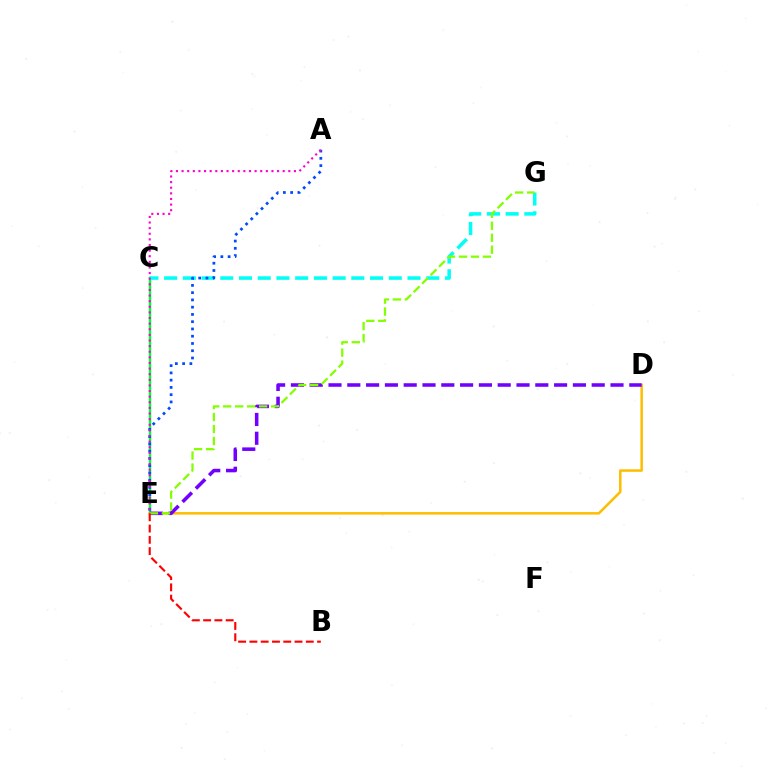{('C', 'E'): [{'color': '#00ff39', 'line_style': 'solid', 'thickness': 1.78}], ('C', 'G'): [{'color': '#00fff6', 'line_style': 'dashed', 'thickness': 2.54}], ('D', 'E'): [{'color': '#ffbd00', 'line_style': 'solid', 'thickness': 1.8}, {'color': '#7200ff', 'line_style': 'dashed', 'thickness': 2.55}], ('A', 'E'): [{'color': '#004bff', 'line_style': 'dotted', 'thickness': 1.97}, {'color': '#ff00cf', 'line_style': 'dotted', 'thickness': 1.53}], ('E', 'G'): [{'color': '#84ff00', 'line_style': 'dashed', 'thickness': 1.63}], ('B', 'E'): [{'color': '#ff0000', 'line_style': 'dashed', 'thickness': 1.53}]}